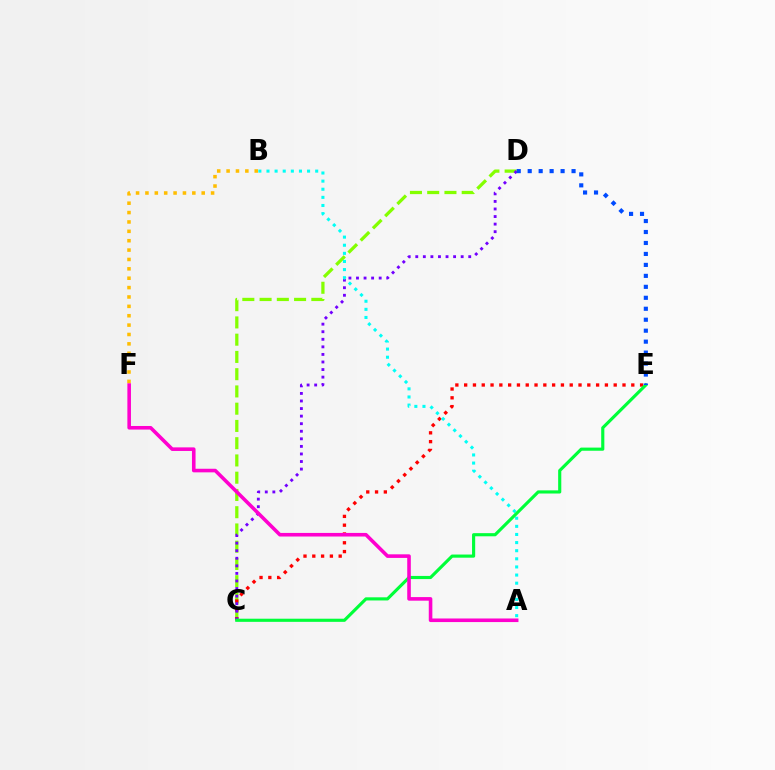{('C', 'D'): [{'color': '#84ff00', 'line_style': 'dashed', 'thickness': 2.34}, {'color': '#7200ff', 'line_style': 'dotted', 'thickness': 2.06}], ('C', 'E'): [{'color': '#ff0000', 'line_style': 'dotted', 'thickness': 2.39}, {'color': '#00ff39', 'line_style': 'solid', 'thickness': 2.26}], ('A', 'B'): [{'color': '#00fff6', 'line_style': 'dotted', 'thickness': 2.21}], ('A', 'F'): [{'color': '#ff00cf', 'line_style': 'solid', 'thickness': 2.58}], ('B', 'F'): [{'color': '#ffbd00', 'line_style': 'dotted', 'thickness': 2.55}], ('D', 'E'): [{'color': '#004bff', 'line_style': 'dotted', 'thickness': 2.98}]}